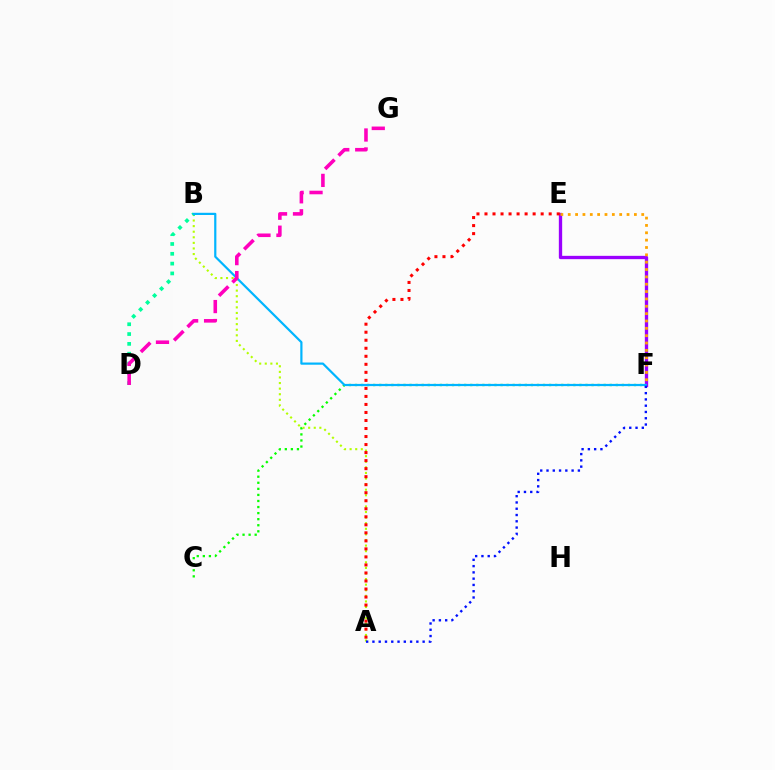{('A', 'B'): [{'color': '#b3ff00', 'line_style': 'dotted', 'thickness': 1.52}], ('C', 'F'): [{'color': '#08ff00', 'line_style': 'dotted', 'thickness': 1.65}], ('E', 'F'): [{'color': '#9b00ff', 'line_style': 'solid', 'thickness': 2.39}, {'color': '#ffa500', 'line_style': 'dotted', 'thickness': 2.0}], ('B', 'D'): [{'color': '#00ff9d', 'line_style': 'dotted', 'thickness': 2.67}], ('B', 'F'): [{'color': '#00b5ff', 'line_style': 'solid', 'thickness': 1.58}], ('D', 'G'): [{'color': '#ff00bd', 'line_style': 'dashed', 'thickness': 2.58}], ('A', 'E'): [{'color': '#ff0000', 'line_style': 'dotted', 'thickness': 2.18}], ('A', 'F'): [{'color': '#0010ff', 'line_style': 'dotted', 'thickness': 1.71}]}